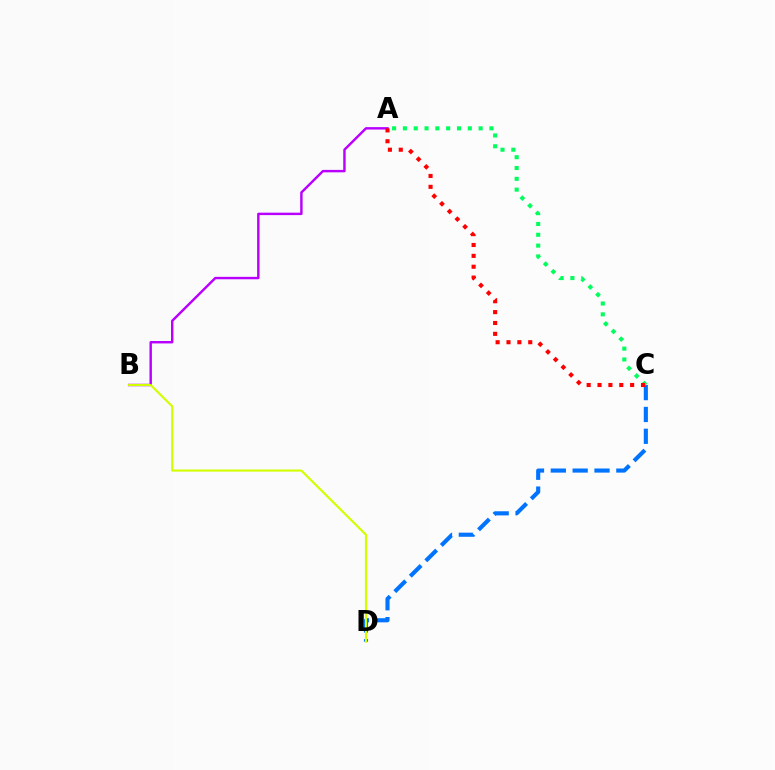{('A', 'B'): [{'color': '#b900ff', 'line_style': 'solid', 'thickness': 1.75}], ('C', 'D'): [{'color': '#0074ff', 'line_style': 'dashed', 'thickness': 2.97}], ('A', 'C'): [{'color': '#00ff5c', 'line_style': 'dotted', 'thickness': 2.94}, {'color': '#ff0000', 'line_style': 'dotted', 'thickness': 2.95}], ('B', 'D'): [{'color': '#d1ff00', 'line_style': 'solid', 'thickness': 1.54}]}